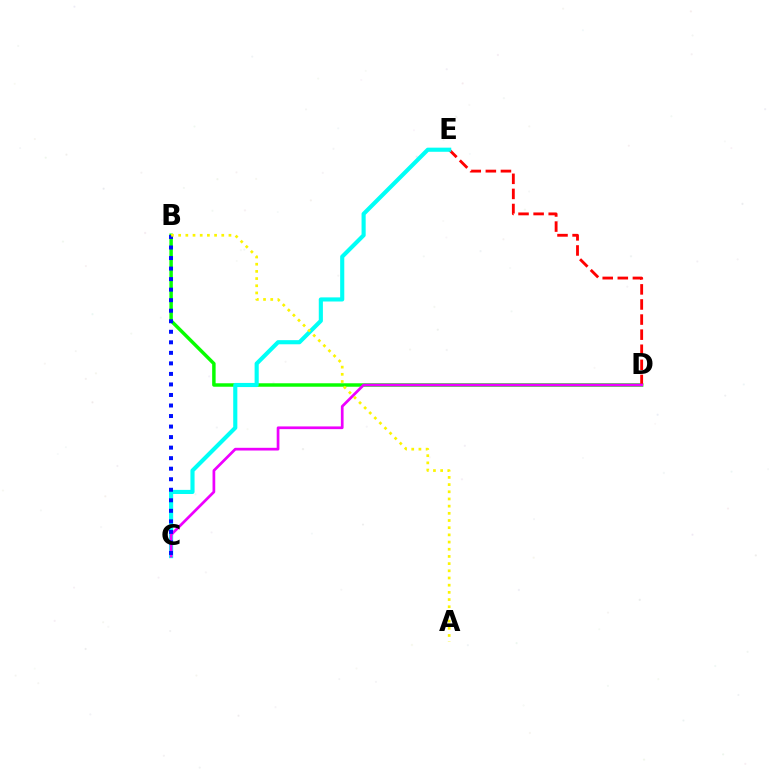{('B', 'D'): [{'color': '#08ff00', 'line_style': 'solid', 'thickness': 2.49}], ('D', 'E'): [{'color': '#ff0000', 'line_style': 'dashed', 'thickness': 2.05}], ('C', 'E'): [{'color': '#00fff6', 'line_style': 'solid', 'thickness': 2.97}], ('C', 'D'): [{'color': '#ee00ff', 'line_style': 'solid', 'thickness': 1.95}], ('B', 'C'): [{'color': '#0010ff', 'line_style': 'dotted', 'thickness': 2.86}], ('A', 'B'): [{'color': '#fcf500', 'line_style': 'dotted', 'thickness': 1.95}]}